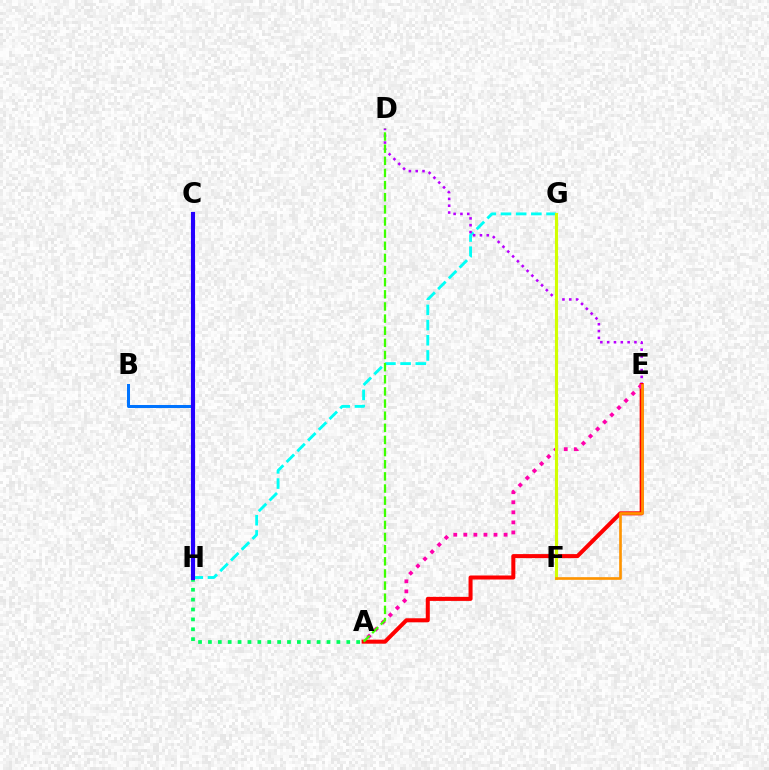{('B', 'H'): [{'color': '#0074ff', 'line_style': 'solid', 'thickness': 2.17}], ('A', 'H'): [{'color': '#00ff5c', 'line_style': 'dotted', 'thickness': 2.68}], ('G', 'H'): [{'color': '#00fff6', 'line_style': 'dashed', 'thickness': 2.06}], ('D', 'E'): [{'color': '#b900ff', 'line_style': 'dotted', 'thickness': 1.85}], ('A', 'E'): [{'color': '#ff0000', 'line_style': 'solid', 'thickness': 2.9}, {'color': '#ff00ac', 'line_style': 'dotted', 'thickness': 2.73}], ('A', 'D'): [{'color': '#3dff00', 'line_style': 'dashed', 'thickness': 1.65}], ('F', 'G'): [{'color': '#d1ff00', 'line_style': 'solid', 'thickness': 2.26}], ('C', 'H'): [{'color': '#2500ff', 'line_style': 'solid', 'thickness': 2.96}], ('E', 'F'): [{'color': '#ff9400', 'line_style': 'solid', 'thickness': 1.92}]}